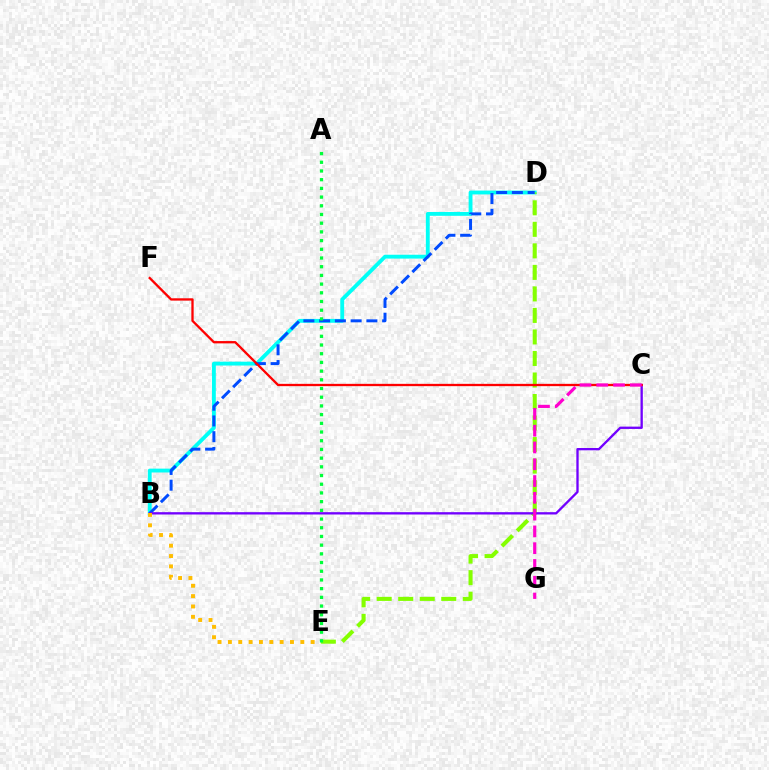{('B', 'D'): [{'color': '#00fff6', 'line_style': 'solid', 'thickness': 2.77}, {'color': '#004bff', 'line_style': 'dashed', 'thickness': 2.14}], ('D', 'E'): [{'color': '#84ff00', 'line_style': 'dashed', 'thickness': 2.92}], ('B', 'C'): [{'color': '#7200ff', 'line_style': 'solid', 'thickness': 1.67}], ('A', 'E'): [{'color': '#00ff39', 'line_style': 'dotted', 'thickness': 2.36}], ('C', 'F'): [{'color': '#ff0000', 'line_style': 'solid', 'thickness': 1.66}], ('C', 'G'): [{'color': '#ff00cf', 'line_style': 'dashed', 'thickness': 2.28}], ('B', 'E'): [{'color': '#ffbd00', 'line_style': 'dotted', 'thickness': 2.81}]}